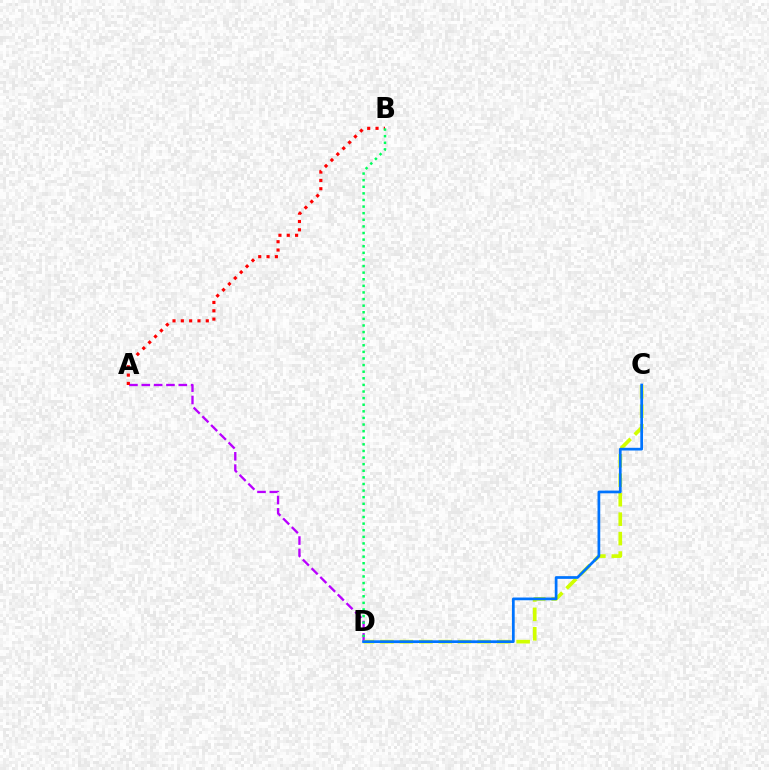{('A', 'D'): [{'color': '#b900ff', 'line_style': 'dashed', 'thickness': 1.68}], ('A', 'B'): [{'color': '#ff0000', 'line_style': 'dotted', 'thickness': 2.26}], ('C', 'D'): [{'color': '#d1ff00', 'line_style': 'dashed', 'thickness': 2.64}, {'color': '#0074ff', 'line_style': 'solid', 'thickness': 1.96}], ('B', 'D'): [{'color': '#00ff5c', 'line_style': 'dotted', 'thickness': 1.79}]}